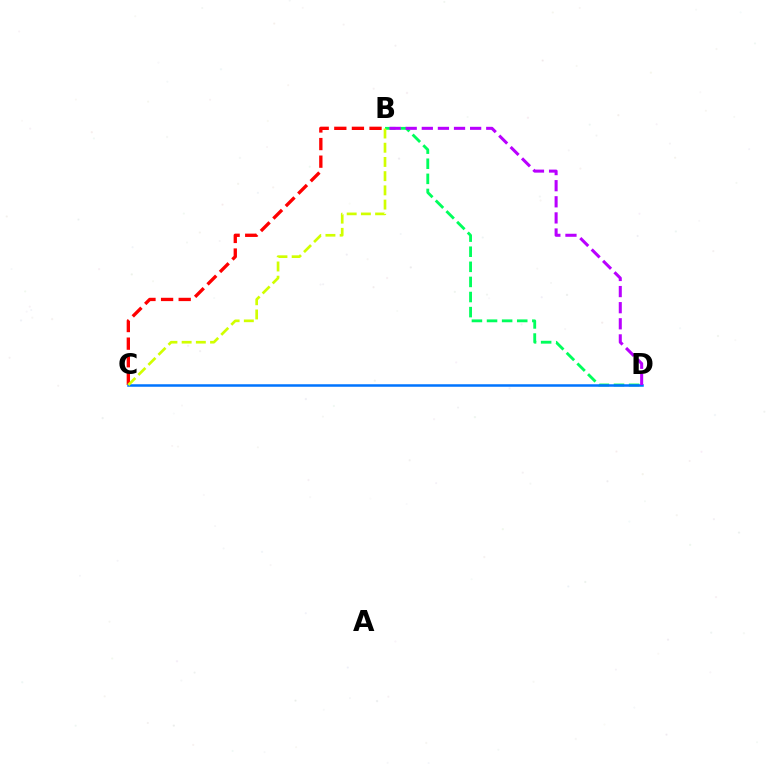{('B', 'D'): [{'color': '#00ff5c', 'line_style': 'dashed', 'thickness': 2.05}, {'color': '#b900ff', 'line_style': 'dashed', 'thickness': 2.19}], ('B', 'C'): [{'color': '#ff0000', 'line_style': 'dashed', 'thickness': 2.39}, {'color': '#d1ff00', 'line_style': 'dashed', 'thickness': 1.93}], ('C', 'D'): [{'color': '#0074ff', 'line_style': 'solid', 'thickness': 1.81}]}